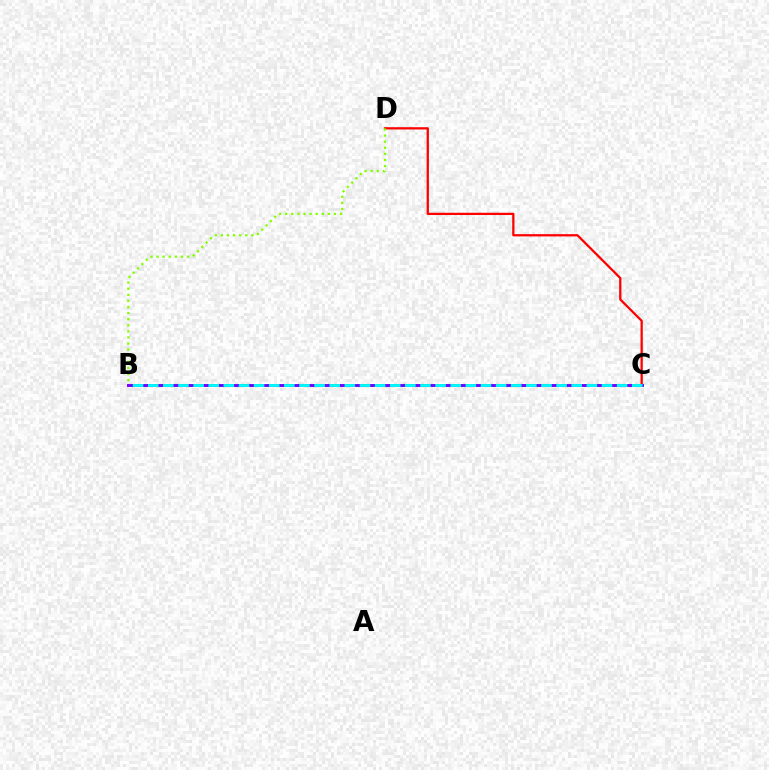{('C', 'D'): [{'color': '#ff0000', 'line_style': 'solid', 'thickness': 1.63}], ('B', 'D'): [{'color': '#84ff00', 'line_style': 'dotted', 'thickness': 1.66}], ('B', 'C'): [{'color': '#7200ff', 'line_style': 'solid', 'thickness': 2.11}, {'color': '#00fff6', 'line_style': 'dashed', 'thickness': 2.05}]}